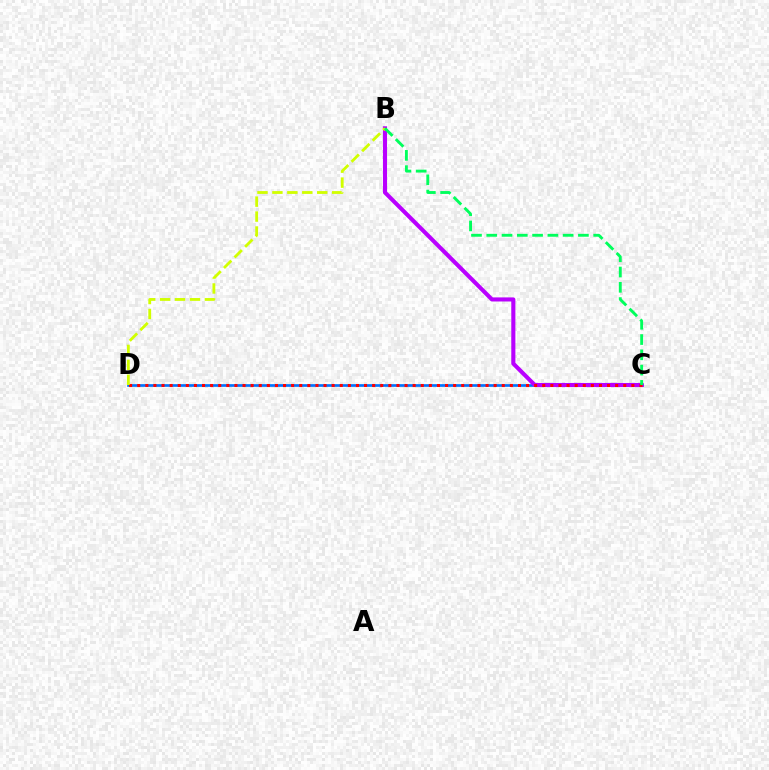{('C', 'D'): [{'color': '#0074ff', 'line_style': 'solid', 'thickness': 1.93}, {'color': '#ff0000', 'line_style': 'dotted', 'thickness': 2.2}], ('B', 'C'): [{'color': '#b900ff', 'line_style': 'solid', 'thickness': 2.94}, {'color': '#00ff5c', 'line_style': 'dashed', 'thickness': 2.08}], ('B', 'D'): [{'color': '#d1ff00', 'line_style': 'dashed', 'thickness': 2.03}]}